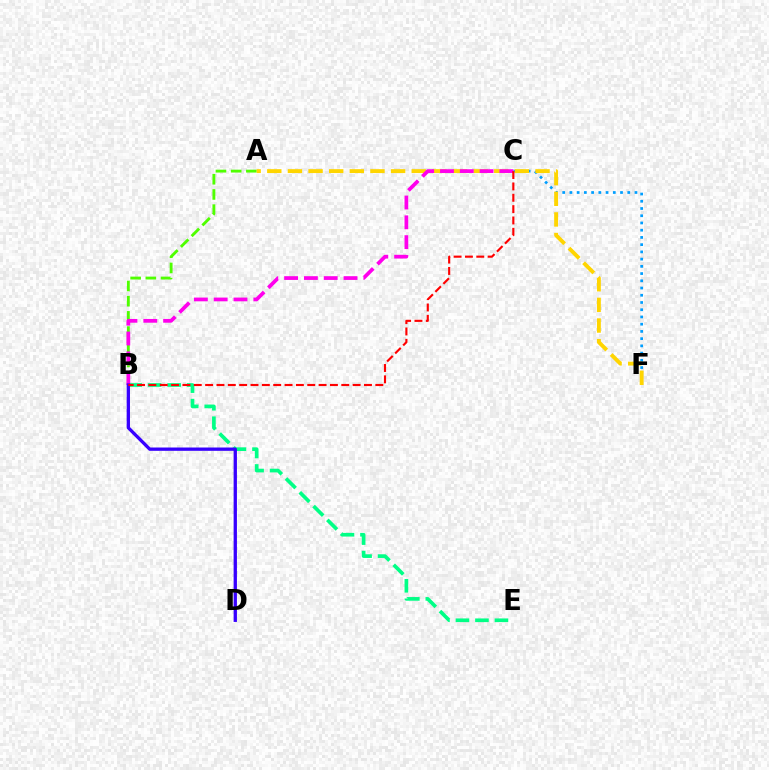{('C', 'F'): [{'color': '#009eff', 'line_style': 'dotted', 'thickness': 1.96}], ('A', 'B'): [{'color': '#4fff00', 'line_style': 'dashed', 'thickness': 2.07}], ('B', 'E'): [{'color': '#00ff86', 'line_style': 'dashed', 'thickness': 2.65}], ('A', 'F'): [{'color': '#ffd500', 'line_style': 'dashed', 'thickness': 2.8}], ('B', 'C'): [{'color': '#ff00ed', 'line_style': 'dashed', 'thickness': 2.69}, {'color': '#ff0000', 'line_style': 'dashed', 'thickness': 1.54}], ('B', 'D'): [{'color': '#3700ff', 'line_style': 'solid', 'thickness': 2.38}]}